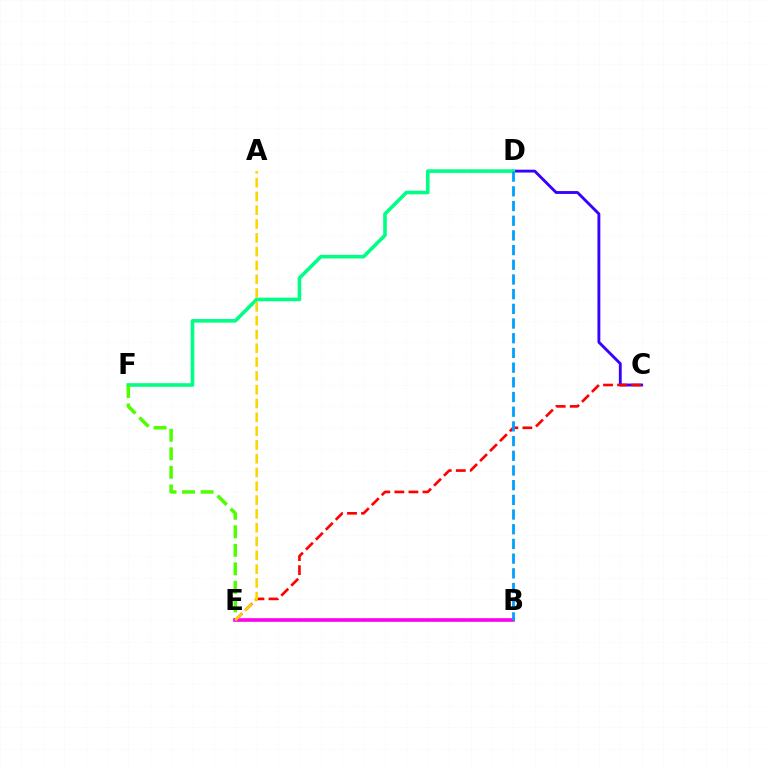{('C', 'D'): [{'color': '#3700ff', 'line_style': 'solid', 'thickness': 2.06}], ('C', 'E'): [{'color': '#ff0000', 'line_style': 'dashed', 'thickness': 1.91}], ('D', 'F'): [{'color': '#00ff86', 'line_style': 'solid', 'thickness': 2.6}], ('E', 'F'): [{'color': '#4fff00', 'line_style': 'dashed', 'thickness': 2.52}], ('B', 'E'): [{'color': '#ff00ed', 'line_style': 'solid', 'thickness': 2.6}], ('A', 'E'): [{'color': '#ffd500', 'line_style': 'dashed', 'thickness': 1.88}], ('B', 'D'): [{'color': '#009eff', 'line_style': 'dashed', 'thickness': 2.0}]}